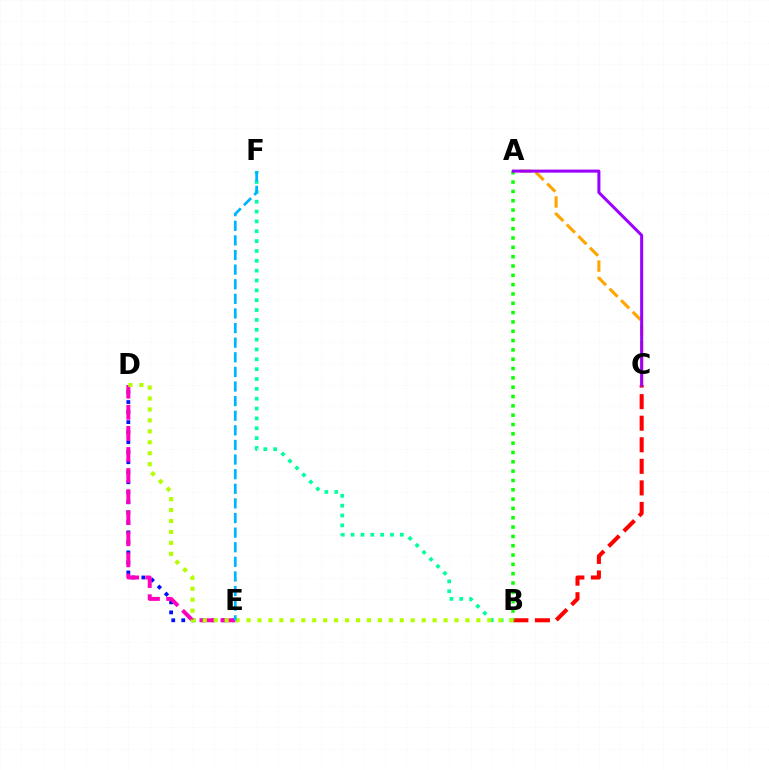{('B', 'C'): [{'color': '#ff0000', 'line_style': 'dashed', 'thickness': 2.93}], ('D', 'E'): [{'color': '#0010ff', 'line_style': 'dotted', 'thickness': 2.72}, {'color': '#ff00bd', 'line_style': 'dashed', 'thickness': 2.86}], ('A', 'C'): [{'color': '#ffa500', 'line_style': 'dashed', 'thickness': 2.22}, {'color': '#9b00ff', 'line_style': 'solid', 'thickness': 2.18}], ('A', 'B'): [{'color': '#08ff00', 'line_style': 'dotted', 'thickness': 2.53}], ('B', 'F'): [{'color': '#00ff9d', 'line_style': 'dotted', 'thickness': 2.68}], ('B', 'D'): [{'color': '#b3ff00', 'line_style': 'dotted', 'thickness': 2.97}], ('E', 'F'): [{'color': '#00b5ff', 'line_style': 'dashed', 'thickness': 1.98}]}